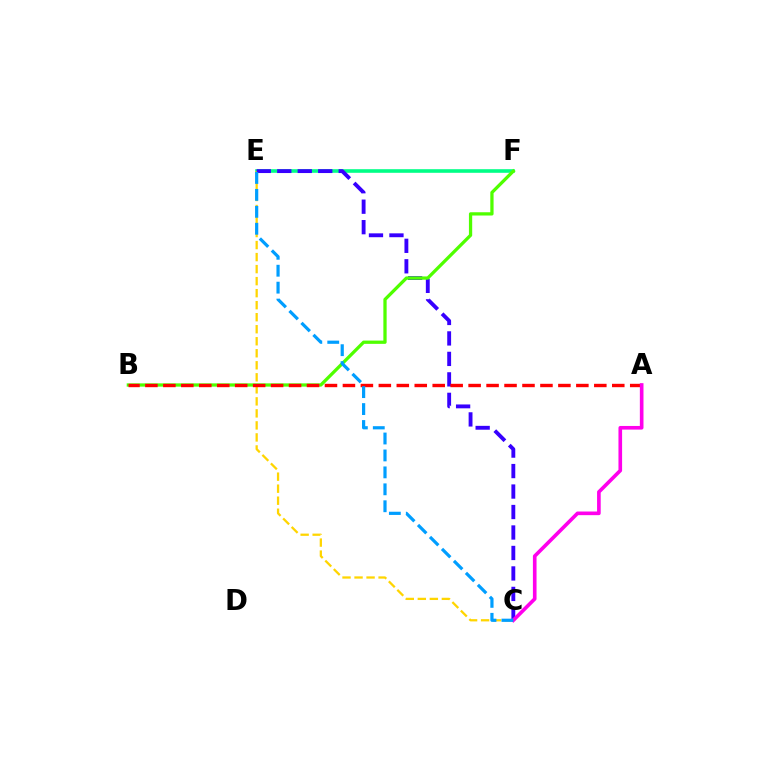{('E', 'F'): [{'color': '#00ff86', 'line_style': 'solid', 'thickness': 2.59}], ('C', 'E'): [{'color': '#ffd500', 'line_style': 'dashed', 'thickness': 1.63}, {'color': '#3700ff', 'line_style': 'dashed', 'thickness': 2.78}, {'color': '#009eff', 'line_style': 'dashed', 'thickness': 2.3}], ('B', 'F'): [{'color': '#4fff00', 'line_style': 'solid', 'thickness': 2.35}], ('A', 'B'): [{'color': '#ff0000', 'line_style': 'dashed', 'thickness': 2.44}], ('A', 'C'): [{'color': '#ff00ed', 'line_style': 'solid', 'thickness': 2.62}]}